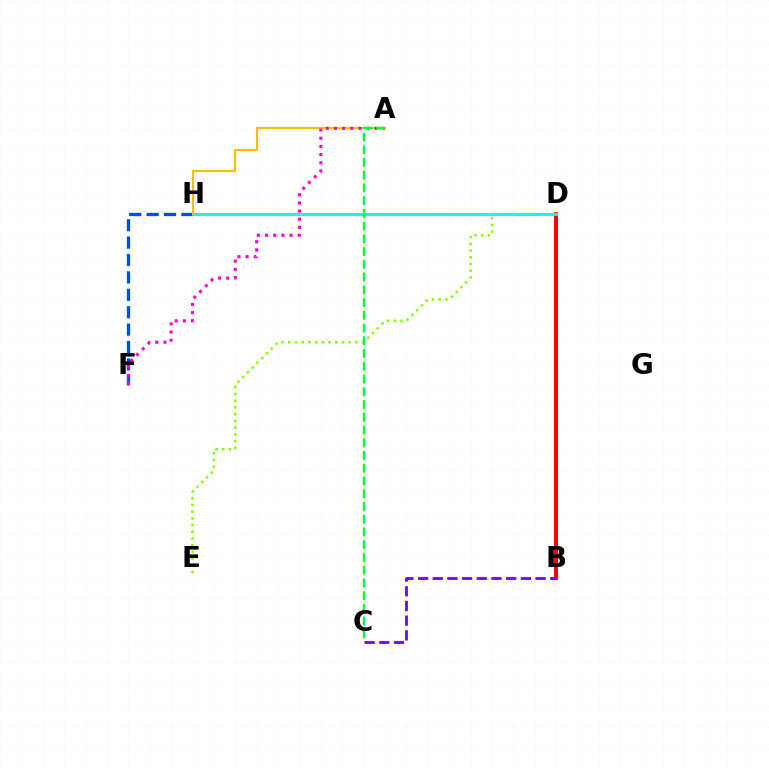{('B', 'D'): [{'color': '#ff0000', 'line_style': 'solid', 'thickness': 2.84}], ('B', 'C'): [{'color': '#7200ff', 'line_style': 'dashed', 'thickness': 1.99}], ('D', 'E'): [{'color': '#84ff00', 'line_style': 'dotted', 'thickness': 1.83}], ('F', 'H'): [{'color': '#004bff', 'line_style': 'dashed', 'thickness': 2.36}], ('D', 'H'): [{'color': '#00fff6', 'line_style': 'solid', 'thickness': 2.14}], ('A', 'H'): [{'color': '#ffbd00', 'line_style': 'solid', 'thickness': 1.53}], ('A', 'F'): [{'color': '#ff00cf', 'line_style': 'dotted', 'thickness': 2.22}], ('A', 'C'): [{'color': '#00ff39', 'line_style': 'dashed', 'thickness': 1.73}]}